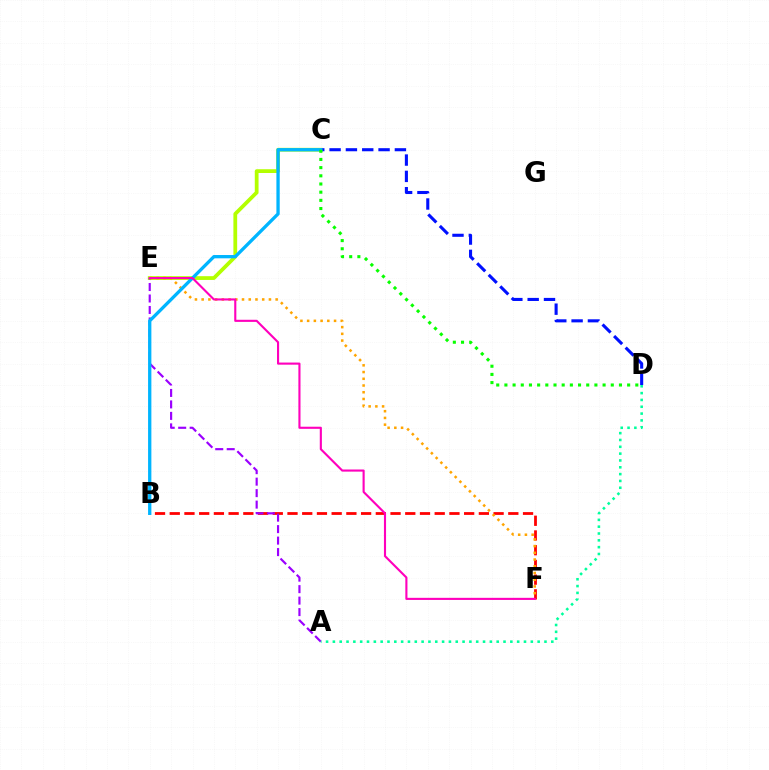{('C', 'E'): [{'color': '#b3ff00', 'line_style': 'solid', 'thickness': 2.71}], ('B', 'F'): [{'color': '#ff0000', 'line_style': 'dashed', 'thickness': 2.0}], ('A', 'E'): [{'color': '#9b00ff', 'line_style': 'dashed', 'thickness': 1.56}], ('E', 'F'): [{'color': '#ffa500', 'line_style': 'dotted', 'thickness': 1.83}, {'color': '#ff00bd', 'line_style': 'solid', 'thickness': 1.53}], ('C', 'D'): [{'color': '#0010ff', 'line_style': 'dashed', 'thickness': 2.22}, {'color': '#08ff00', 'line_style': 'dotted', 'thickness': 2.22}], ('A', 'D'): [{'color': '#00ff9d', 'line_style': 'dotted', 'thickness': 1.85}], ('B', 'C'): [{'color': '#00b5ff', 'line_style': 'solid', 'thickness': 2.38}]}